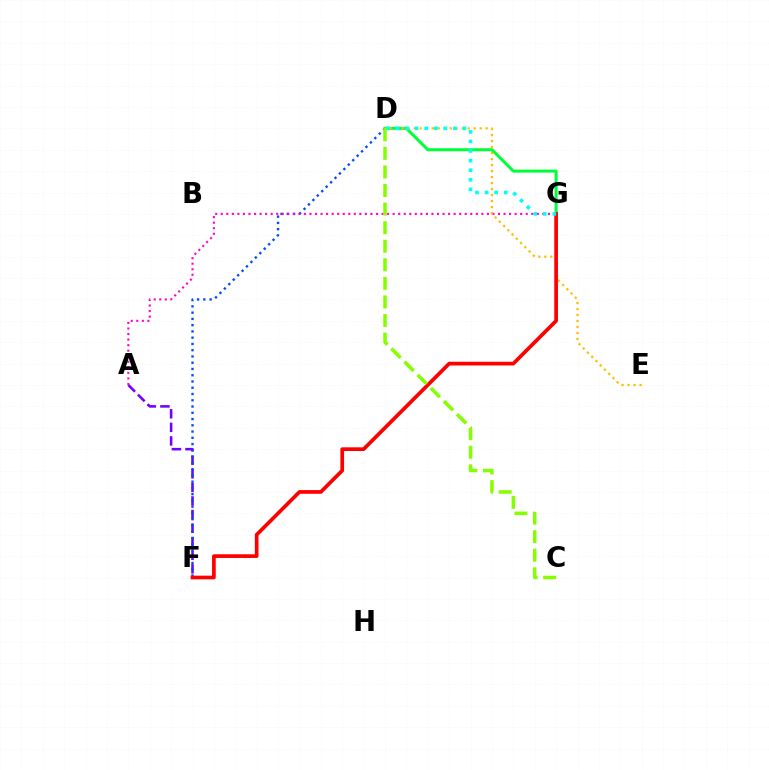{('A', 'F'): [{'color': '#7200ff', 'line_style': 'dashed', 'thickness': 1.84}], ('D', 'F'): [{'color': '#004bff', 'line_style': 'dotted', 'thickness': 1.7}], ('A', 'G'): [{'color': '#ff00cf', 'line_style': 'dotted', 'thickness': 1.51}], ('D', 'G'): [{'color': '#00ff39', 'line_style': 'solid', 'thickness': 2.18}, {'color': '#00fff6', 'line_style': 'dotted', 'thickness': 2.6}], ('D', 'E'): [{'color': '#ffbd00', 'line_style': 'dotted', 'thickness': 1.63}], ('F', 'G'): [{'color': '#ff0000', 'line_style': 'solid', 'thickness': 2.66}], ('C', 'D'): [{'color': '#84ff00', 'line_style': 'dashed', 'thickness': 2.52}]}